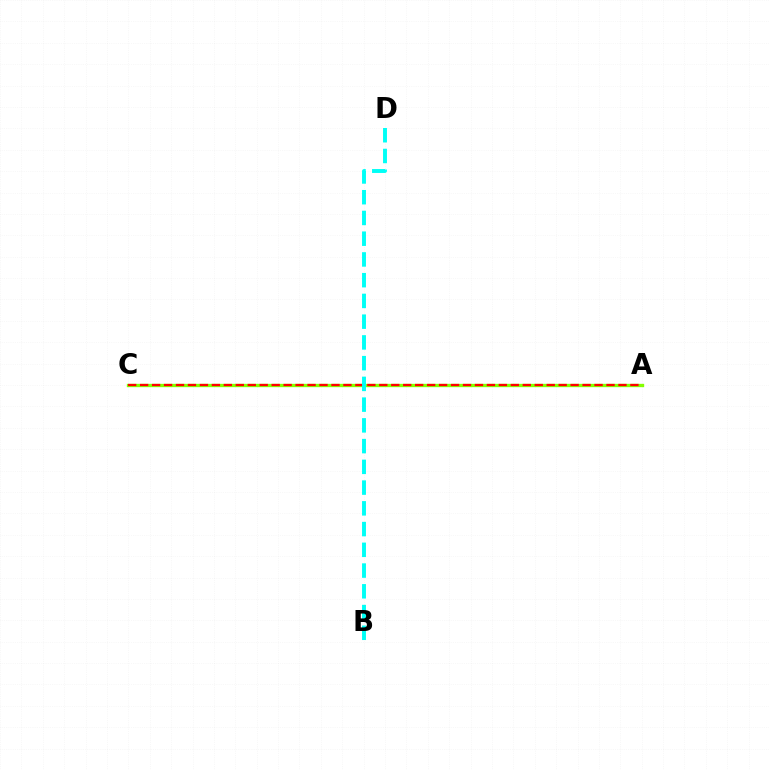{('A', 'C'): [{'color': '#7200ff', 'line_style': 'dashed', 'thickness': 1.88}, {'color': '#84ff00', 'line_style': 'solid', 'thickness': 2.4}, {'color': '#ff0000', 'line_style': 'dashed', 'thickness': 1.62}], ('B', 'D'): [{'color': '#00fff6', 'line_style': 'dashed', 'thickness': 2.82}]}